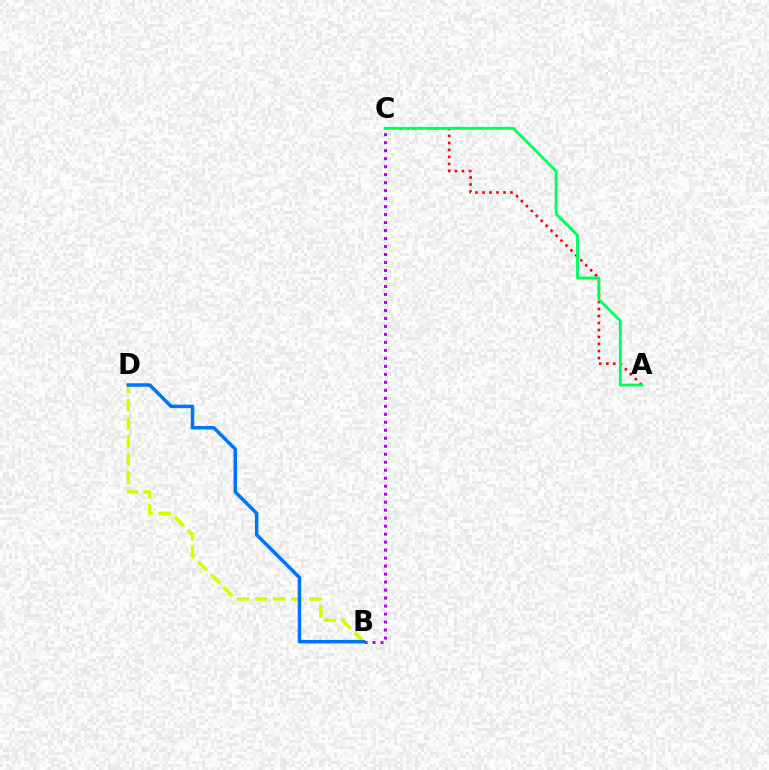{('B', 'D'): [{'color': '#d1ff00', 'line_style': 'dashed', 'thickness': 2.45}, {'color': '#0074ff', 'line_style': 'solid', 'thickness': 2.51}], ('A', 'C'): [{'color': '#ff0000', 'line_style': 'dotted', 'thickness': 1.9}, {'color': '#00ff5c', 'line_style': 'solid', 'thickness': 2.06}], ('B', 'C'): [{'color': '#b900ff', 'line_style': 'dotted', 'thickness': 2.17}]}